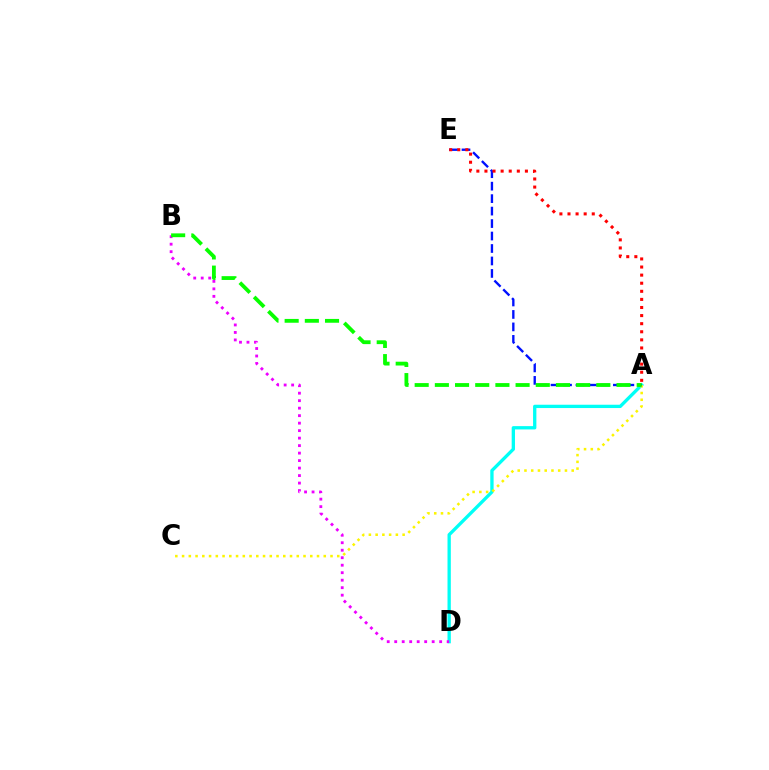{('A', 'D'): [{'color': '#00fff6', 'line_style': 'solid', 'thickness': 2.39}], ('A', 'C'): [{'color': '#fcf500', 'line_style': 'dotted', 'thickness': 1.83}], ('B', 'D'): [{'color': '#ee00ff', 'line_style': 'dotted', 'thickness': 2.04}], ('A', 'E'): [{'color': '#0010ff', 'line_style': 'dashed', 'thickness': 1.69}, {'color': '#ff0000', 'line_style': 'dotted', 'thickness': 2.2}], ('A', 'B'): [{'color': '#08ff00', 'line_style': 'dashed', 'thickness': 2.74}]}